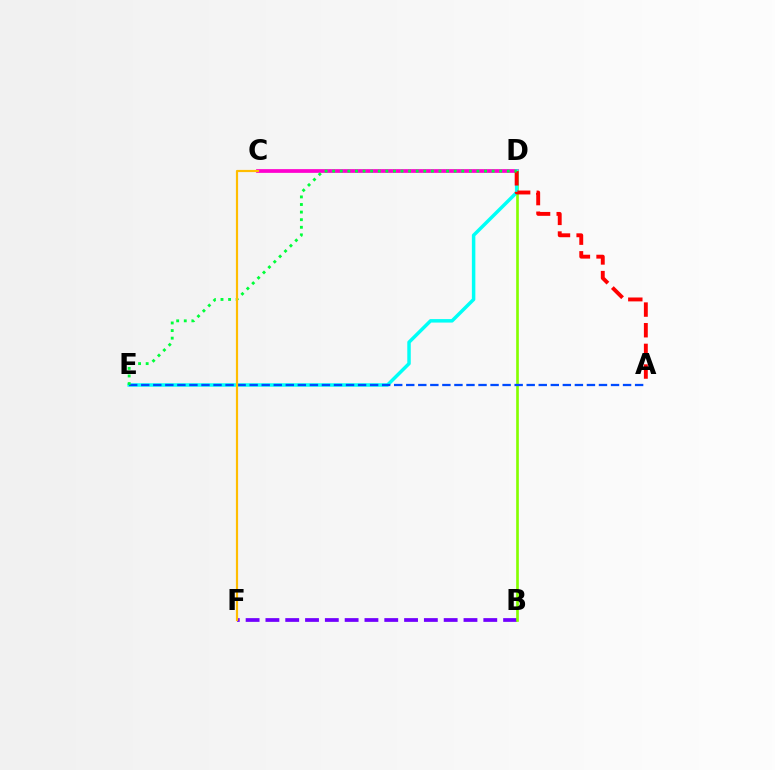{('B', 'F'): [{'color': '#7200ff', 'line_style': 'dashed', 'thickness': 2.69}], ('C', 'D'): [{'color': '#ff00cf', 'line_style': 'solid', 'thickness': 2.68}], ('B', 'D'): [{'color': '#84ff00', 'line_style': 'solid', 'thickness': 1.92}], ('D', 'E'): [{'color': '#00fff6', 'line_style': 'solid', 'thickness': 2.5}, {'color': '#00ff39', 'line_style': 'dotted', 'thickness': 2.06}], ('A', 'D'): [{'color': '#ff0000', 'line_style': 'dashed', 'thickness': 2.81}], ('A', 'E'): [{'color': '#004bff', 'line_style': 'dashed', 'thickness': 1.64}], ('C', 'F'): [{'color': '#ffbd00', 'line_style': 'solid', 'thickness': 1.58}]}